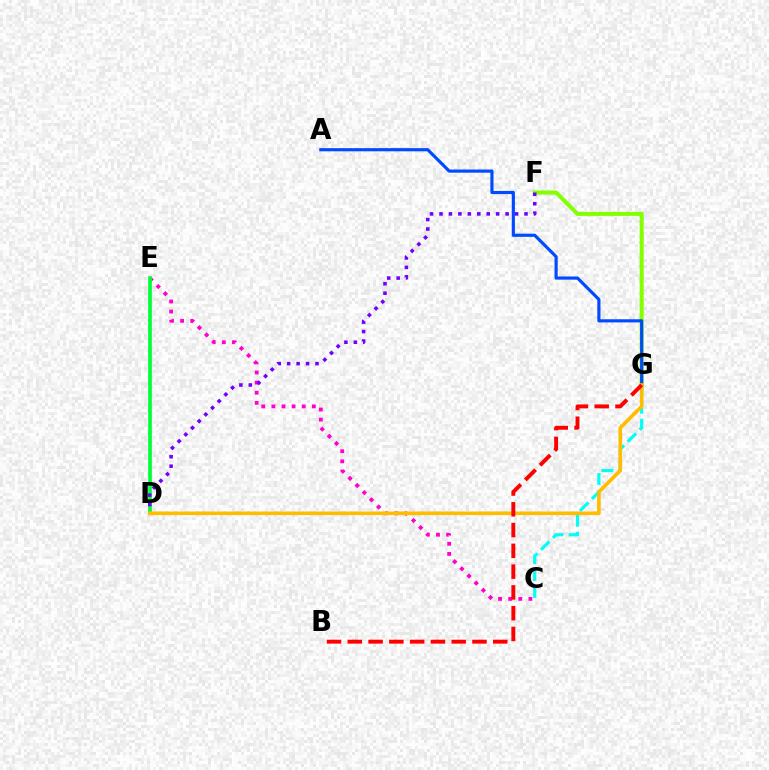{('F', 'G'): [{'color': '#84ff00', 'line_style': 'solid', 'thickness': 2.89}], ('C', 'E'): [{'color': '#ff00cf', 'line_style': 'dotted', 'thickness': 2.75}], ('A', 'G'): [{'color': '#004bff', 'line_style': 'solid', 'thickness': 2.28}], ('D', 'E'): [{'color': '#00ff39', 'line_style': 'solid', 'thickness': 2.66}], ('C', 'G'): [{'color': '#00fff6', 'line_style': 'dashed', 'thickness': 2.3}], ('D', 'F'): [{'color': '#7200ff', 'line_style': 'dotted', 'thickness': 2.57}], ('D', 'G'): [{'color': '#ffbd00', 'line_style': 'solid', 'thickness': 2.61}], ('B', 'G'): [{'color': '#ff0000', 'line_style': 'dashed', 'thickness': 2.82}]}